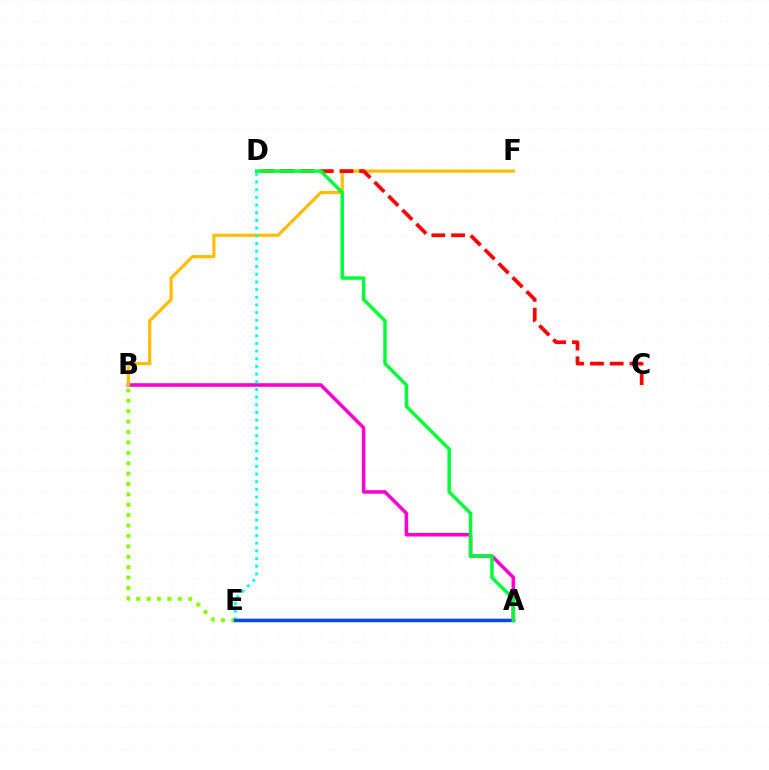{('A', 'E'): [{'color': '#7200ff', 'line_style': 'solid', 'thickness': 1.62}, {'color': '#004bff', 'line_style': 'solid', 'thickness': 2.47}], ('B', 'E'): [{'color': '#84ff00', 'line_style': 'dotted', 'thickness': 2.83}], ('A', 'B'): [{'color': '#ff00cf', 'line_style': 'solid', 'thickness': 2.57}], ('B', 'F'): [{'color': '#ffbd00', 'line_style': 'solid', 'thickness': 2.3}], ('C', 'D'): [{'color': '#ff0000', 'line_style': 'dashed', 'thickness': 2.68}], ('D', 'E'): [{'color': '#00fff6', 'line_style': 'dotted', 'thickness': 2.09}], ('A', 'D'): [{'color': '#00ff39', 'line_style': 'solid', 'thickness': 2.49}]}